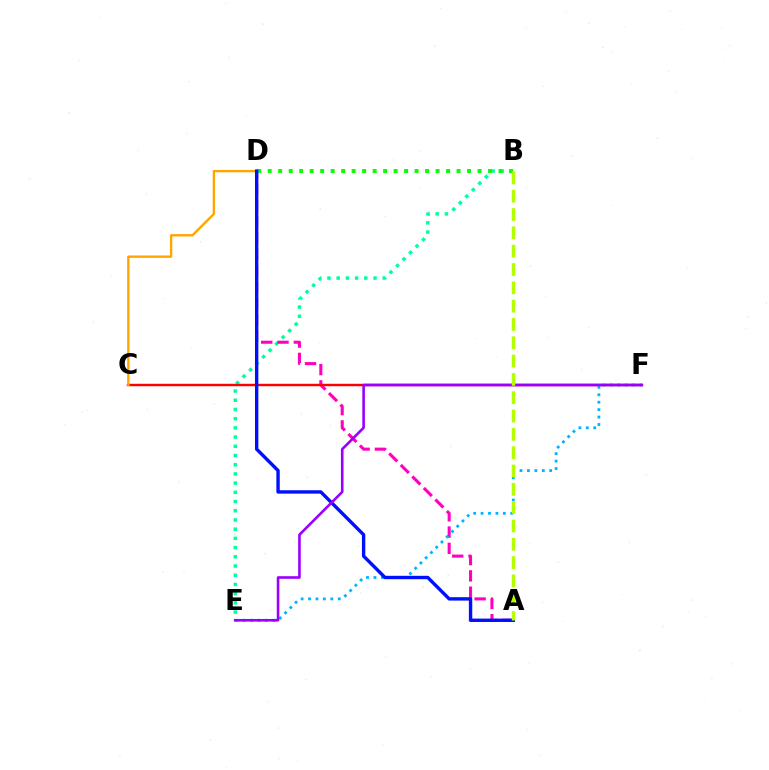{('B', 'E'): [{'color': '#00ff9d', 'line_style': 'dotted', 'thickness': 2.5}], ('A', 'D'): [{'color': '#ff00bd', 'line_style': 'dashed', 'thickness': 2.21}, {'color': '#0010ff', 'line_style': 'solid', 'thickness': 2.44}], ('C', 'F'): [{'color': '#ff0000', 'line_style': 'solid', 'thickness': 1.75}], ('E', 'F'): [{'color': '#00b5ff', 'line_style': 'dotted', 'thickness': 2.02}, {'color': '#9b00ff', 'line_style': 'solid', 'thickness': 1.89}], ('C', 'D'): [{'color': '#ffa500', 'line_style': 'solid', 'thickness': 1.69}], ('B', 'D'): [{'color': '#08ff00', 'line_style': 'dotted', 'thickness': 2.85}], ('A', 'B'): [{'color': '#b3ff00', 'line_style': 'dashed', 'thickness': 2.49}]}